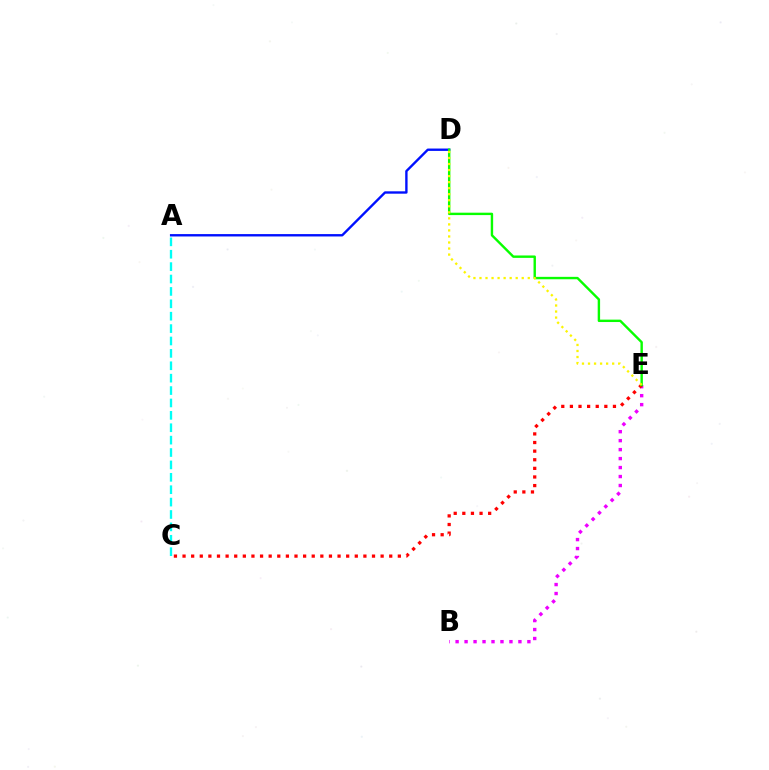{('B', 'E'): [{'color': '#ee00ff', 'line_style': 'dotted', 'thickness': 2.44}], ('A', 'D'): [{'color': '#0010ff', 'line_style': 'solid', 'thickness': 1.71}], ('A', 'C'): [{'color': '#00fff6', 'line_style': 'dashed', 'thickness': 1.68}], ('C', 'E'): [{'color': '#ff0000', 'line_style': 'dotted', 'thickness': 2.34}], ('D', 'E'): [{'color': '#08ff00', 'line_style': 'solid', 'thickness': 1.73}, {'color': '#fcf500', 'line_style': 'dotted', 'thickness': 1.64}]}